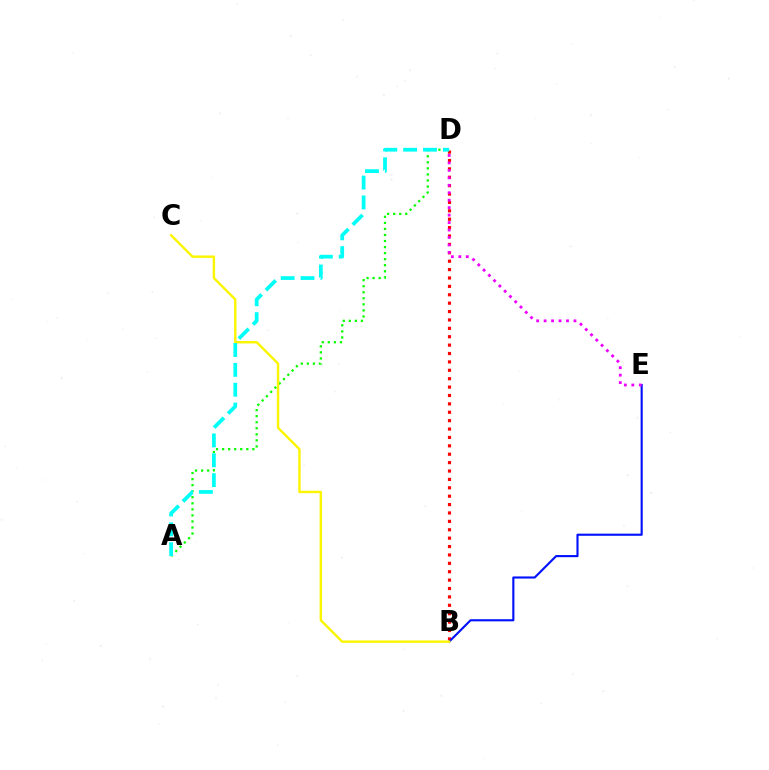{('B', 'D'): [{'color': '#ff0000', 'line_style': 'dotted', 'thickness': 2.28}], ('A', 'D'): [{'color': '#08ff00', 'line_style': 'dotted', 'thickness': 1.64}, {'color': '#00fff6', 'line_style': 'dashed', 'thickness': 2.7}], ('B', 'E'): [{'color': '#0010ff', 'line_style': 'solid', 'thickness': 1.53}], ('B', 'C'): [{'color': '#fcf500', 'line_style': 'solid', 'thickness': 1.74}], ('D', 'E'): [{'color': '#ee00ff', 'line_style': 'dotted', 'thickness': 2.03}]}